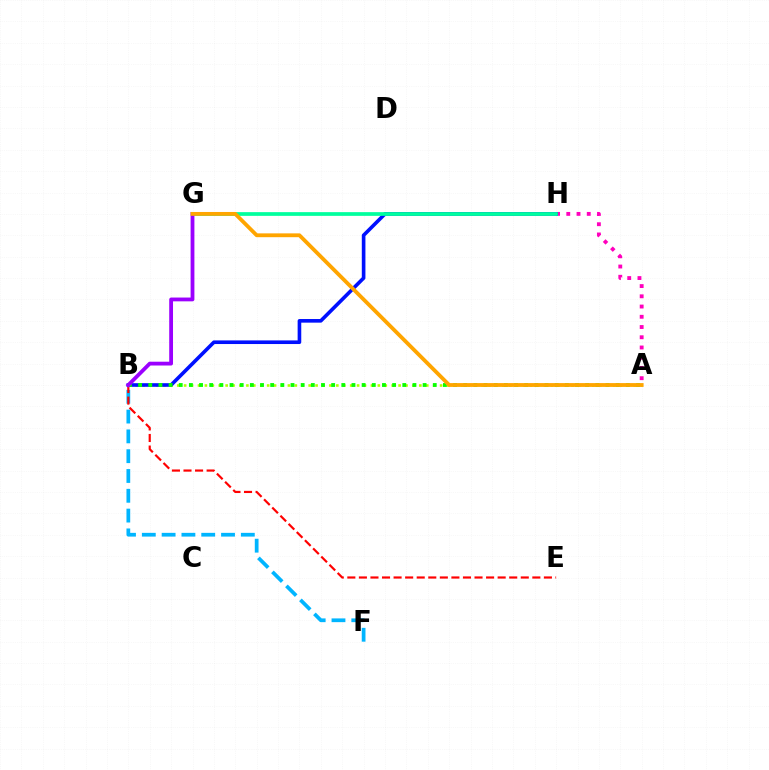{('B', 'F'): [{'color': '#00b5ff', 'line_style': 'dashed', 'thickness': 2.69}], ('A', 'B'): [{'color': '#b3ff00', 'line_style': 'dotted', 'thickness': 1.88}, {'color': '#08ff00', 'line_style': 'dotted', 'thickness': 2.76}], ('B', 'E'): [{'color': '#ff0000', 'line_style': 'dashed', 'thickness': 1.57}], ('A', 'H'): [{'color': '#ff00bd', 'line_style': 'dotted', 'thickness': 2.78}], ('B', 'H'): [{'color': '#0010ff', 'line_style': 'solid', 'thickness': 2.61}], ('G', 'H'): [{'color': '#00ff9d', 'line_style': 'solid', 'thickness': 2.68}], ('B', 'G'): [{'color': '#9b00ff', 'line_style': 'solid', 'thickness': 2.74}], ('A', 'G'): [{'color': '#ffa500', 'line_style': 'solid', 'thickness': 2.75}]}